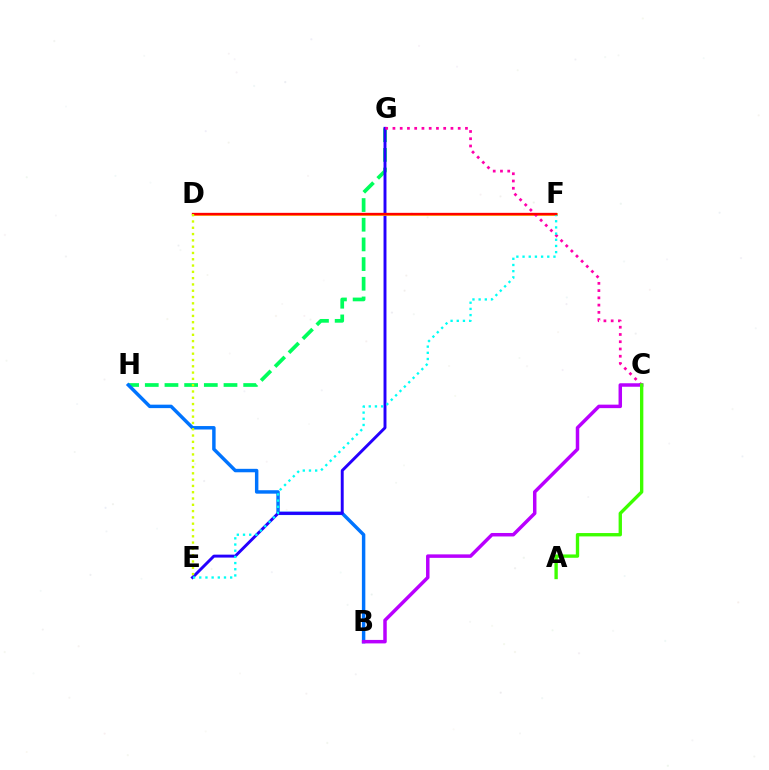{('G', 'H'): [{'color': '#00ff5c', 'line_style': 'dashed', 'thickness': 2.67}], ('B', 'H'): [{'color': '#0074ff', 'line_style': 'solid', 'thickness': 2.49}], ('E', 'G'): [{'color': '#2500ff', 'line_style': 'solid', 'thickness': 2.11}], ('D', 'F'): [{'color': '#ff9400', 'line_style': 'solid', 'thickness': 1.96}, {'color': '#ff0000', 'line_style': 'solid', 'thickness': 1.67}], ('C', 'G'): [{'color': '#ff00ac', 'line_style': 'dotted', 'thickness': 1.97}], ('B', 'C'): [{'color': '#b900ff', 'line_style': 'solid', 'thickness': 2.51}], ('E', 'F'): [{'color': '#00fff6', 'line_style': 'dotted', 'thickness': 1.68}], ('A', 'C'): [{'color': '#3dff00', 'line_style': 'solid', 'thickness': 2.41}], ('D', 'E'): [{'color': '#d1ff00', 'line_style': 'dotted', 'thickness': 1.71}]}